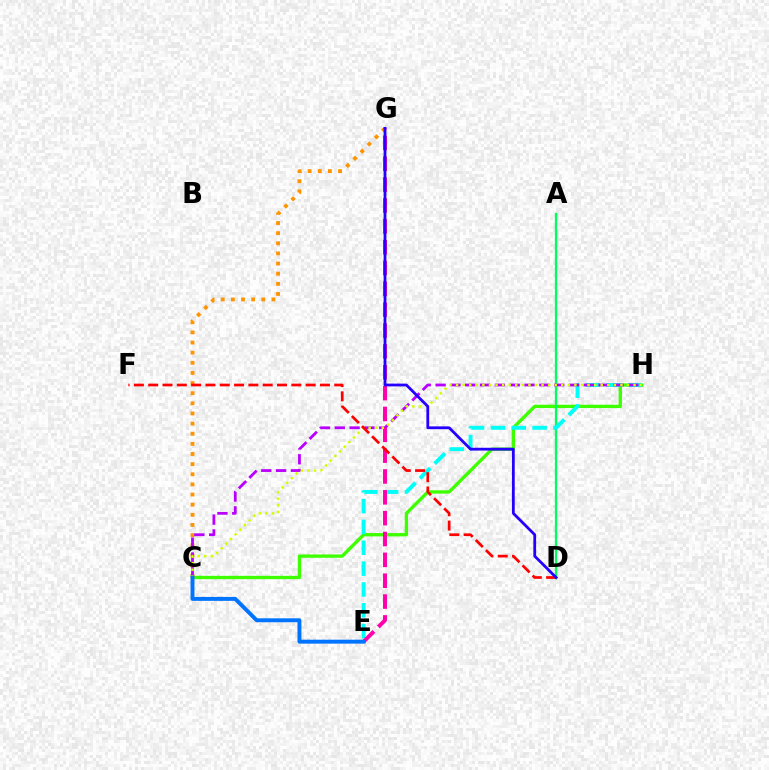{('C', 'H'): [{'color': '#3dff00', 'line_style': 'solid', 'thickness': 2.39}, {'color': '#b900ff', 'line_style': 'dashed', 'thickness': 2.01}, {'color': '#d1ff00', 'line_style': 'dotted', 'thickness': 1.79}], ('A', 'D'): [{'color': '#00ff5c', 'line_style': 'solid', 'thickness': 1.66}], ('C', 'G'): [{'color': '#ff9400', 'line_style': 'dotted', 'thickness': 2.75}], ('E', 'H'): [{'color': '#00fff6', 'line_style': 'dashed', 'thickness': 2.83}], ('E', 'G'): [{'color': '#ff00ac', 'line_style': 'dashed', 'thickness': 2.83}], ('D', 'F'): [{'color': '#ff0000', 'line_style': 'dashed', 'thickness': 1.94}], ('D', 'G'): [{'color': '#2500ff', 'line_style': 'solid', 'thickness': 2.01}], ('C', 'E'): [{'color': '#0074ff', 'line_style': 'solid', 'thickness': 2.83}]}